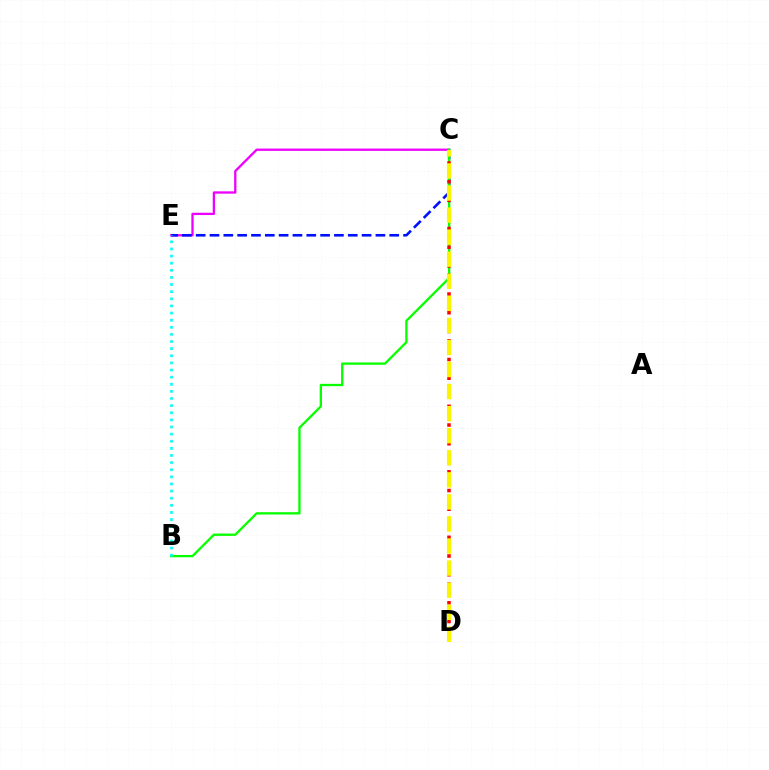{('C', 'E'): [{'color': '#ee00ff', 'line_style': 'solid', 'thickness': 1.66}, {'color': '#0010ff', 'line_style': 'dashed', 'thickness': 1.88}], ('B', 'C'): [{'color': '#08ff00', 'line_style': 'solid', 'thickness': 1.67}], ('C', 'D'): [{'color': '#ff0000', 'line_style': 'dotted', 'thickness': 2.54}, {'color': '#fcf500', 'line_style': 'dashed', 'thickness': 3.0}], ('B', 'E'): [{'color': '#00fff6', 'line_style': 'dotted', 'thickness': 1.93}]}